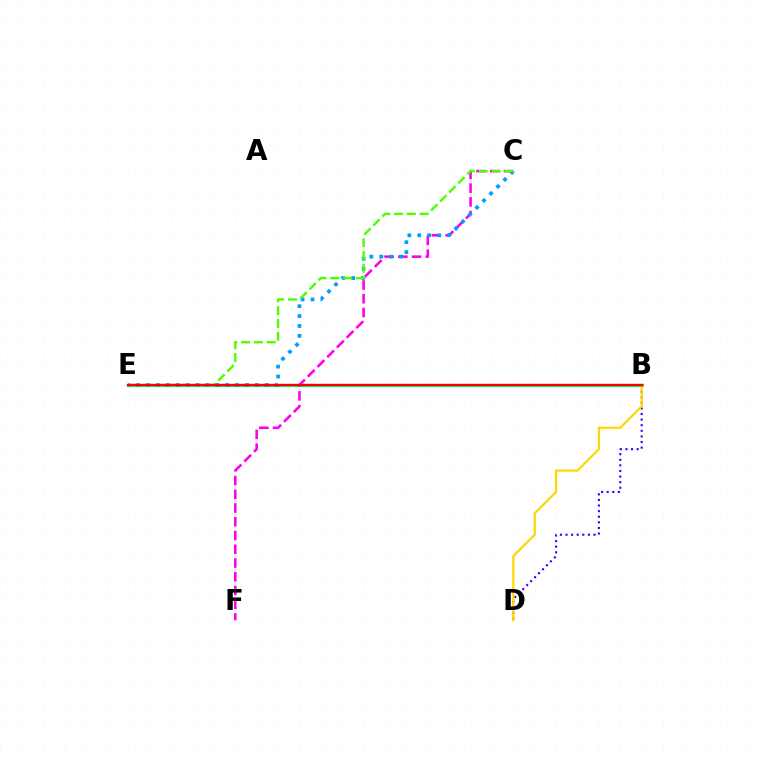{('B', 'E'): [{'color': '#00ff86', 'line_style': 'solid', 'thickness': 2.27}, {'color': '#ff0000', 'line_style': 'solid', 'thickness': 1.69}], ('C', 'F'): [{'color': '#ff00ed', 'line_style': 'dashed', 'thickness': 1.87}], ('B', 'D'): [{'color': '#3700ff', 'line_style': 'dotted', 'thickness': 1.52}, {'color': '#ffd500', 'line_style': 'solid', 'thickness': 1.56}], ('C', 'E'): [{'color': '#009eff', 'line_style': 'dotted', 'thickness': 2.69}, {'color': '#4fff00', 'line_style': 'dashed', 'thickness': 1.74}]}